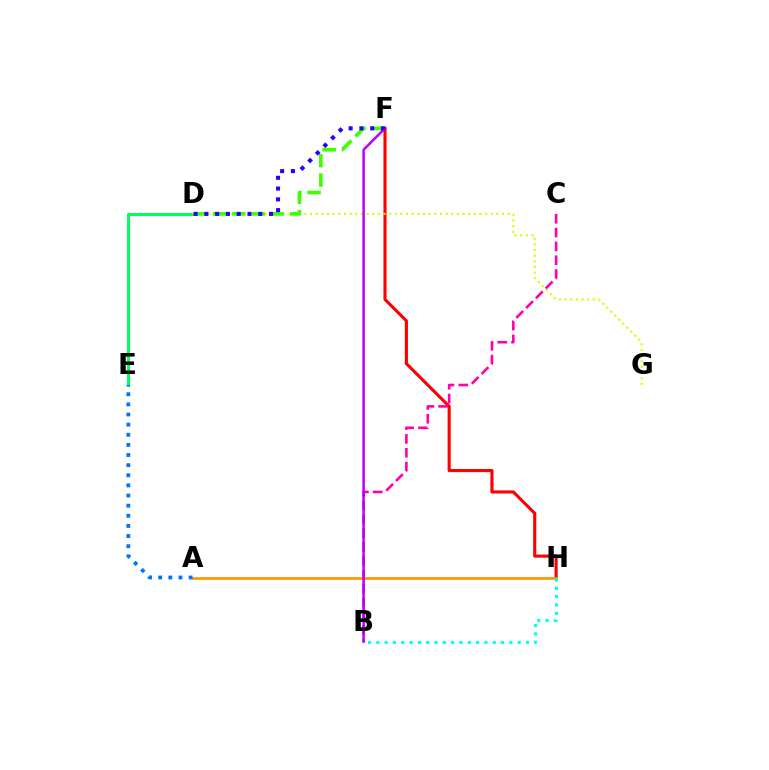{('D', 'E'): [{'color': '#00ff5c', 'line_style': 'solid', 'thickness': 2.19}], ('F', 'H'): [{'color': '#ff0000', 'line_style': 'solid', 'thickness': 2.24}], ('D', 'G'): [{'color': '#d1ff00', 'line_style': 'dotted', 'thickness': 1.53}], ('B', 'C'): [{'color': '#ff00ac', 'line_style': 'dashed', 'thickness': 1.88}], ('A', 'H'): [{'color': '#ff9400', 'line_style': 'solid', 'thickness': 1.93}], ('B', 'H'): [{'color': '#00fff6', 'line_style': 'dotted', 'thickness': 2.26}], ('D', 'F'): [{'color': '#3dff00', 'line_style': 'dashed', 'thickness': 2.62}, {'color': '#2500ff', 'line_style': 'dotted', 'thickness': 2.93}], ('B', 'F'): [{'color': '#b900ff', 'line_style': 'solid', 'thickness': 1.79}], ('A', 'E'): [{'color': '#0074ff', 'line_style': 'dotted', 'thickness': 2.75}]}